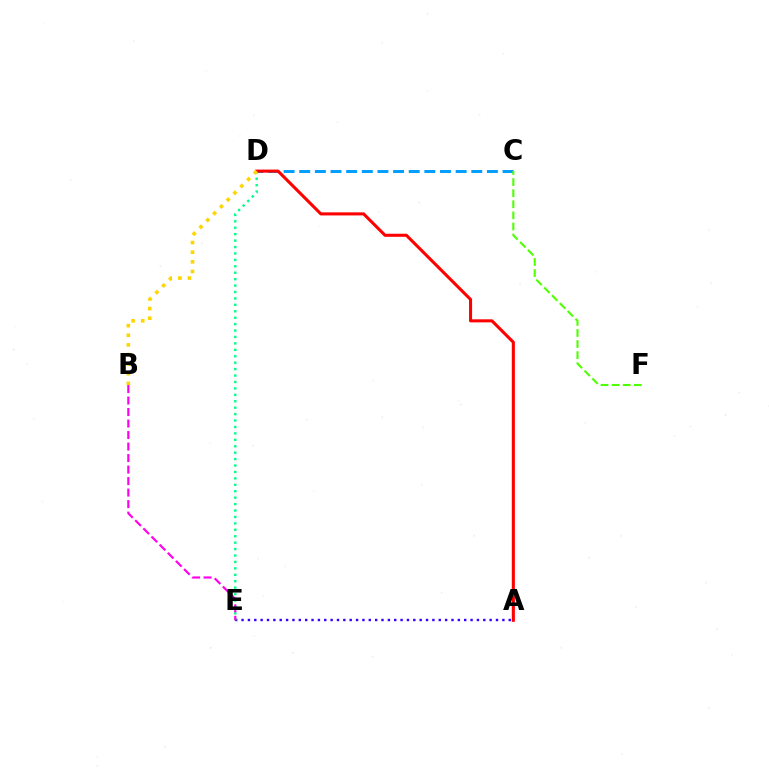{('A', 'E'): [{'color': '#3700ff', 'line_style': 'dotted', 'thickness': 1.73}], ('C', 'D'): [{'color': '#009eff', 'line_style': 'dashed', 'thickness': 2.12}], ('D', 'E'): [{'color': '#00ff86', 'line_style': 'dotted', 'thickness': 1.75}], ('A', 'D'): [{'color': '#ff0000', 'line_style': 'solid', 'thickness': 2.21}], ('B', 'D'): [{'color': '#ffd500', 'line_style': 'dotted', 'thickness': 2.61}], ('B', 'E'): [{'color': '#ff00ed', 'line_style': 'dashed', 'thickness': 1.56}], ('C', 'F'): [{'color': '#4fff00', 'line_style': 'dashed', 'thickness': 1.51}]}